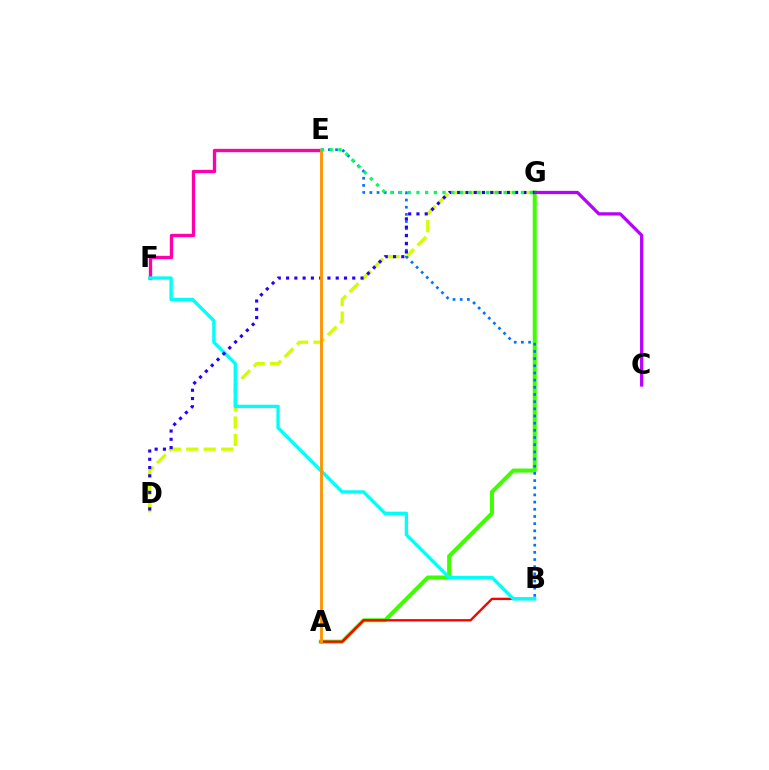{('A', 'G'): [{'color': '#3dff00', 'line_style': 'solid', 'thickness': 2.89}], ('C', 'G'): [{'color': '#b900ff', 'line_style': 'solid', 'thickness': 2.34}], ('A', 'B'): [{'color': '#ff0000', 'line_style': 'solid', 'thickness': 1.7}], ('E', 'F'): [{'color': '#ff00ac', 'line_style': 'solid', 'thickness': 2.39}], ('D', 'G'): [{'color': '#d1ff00', 'line_style': 'dashed', 'thickness': 2.37}, {'color': '#2500ff', 'line_style': 'dotted', 'thickness': 2.25}], ('B', 'F'): [{'color': '#00fff6', 'line_style': 'solid', 'thickness': 2.42}], ('B', 'E'): [{'color': '#0074ff', 'line_style': 'dotted', 'thickness': 1.95}], ('A', 'E'): [{'color': '#ff9400', 'line_style': 'solid', 'thickness': 2.05}], ('E', 'G'): [{'color': '#00ff5c', 'line_style': 'dotted', 'thickness': 2.37}]}